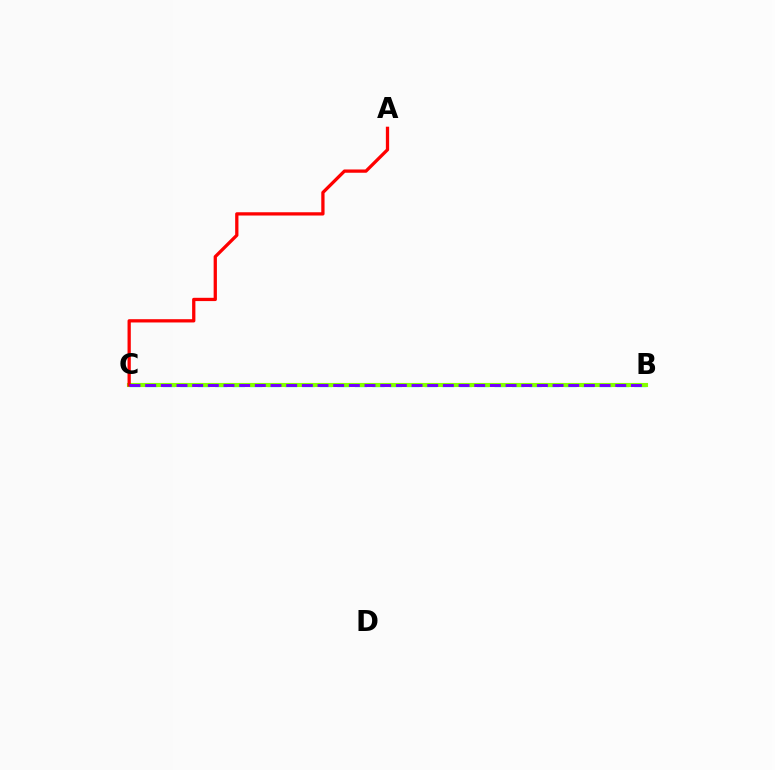{('B', 'C'): [{'color': '#00fff6', 'line_style': 'dashed', 'thickness': 2.37}, {'color': '#84ff00', 'line_style': 'solid', 'thickness': 2.96}, {'color': '#7200ff', 'line_style': 'dashed', 'thickness': 2.13}], ('A', 'C'): [{'color': '#ff0000', 'line_style': 'solid', 'thickness': 2.36}]}